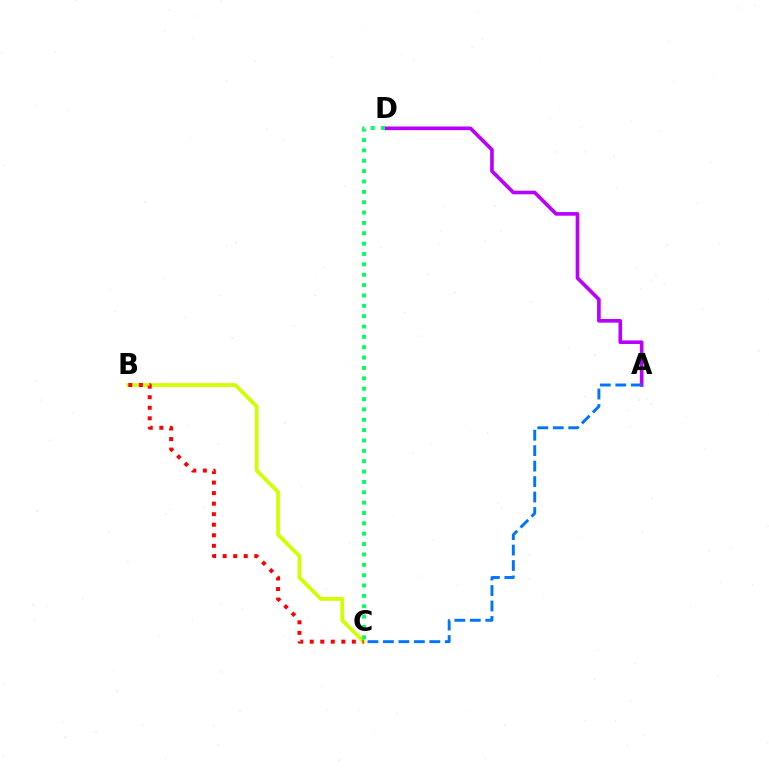{('A', 'D'): [{'color': '#b900ff', 'line_style': 'solid', 'thickness': 2.62}], ('A', 'C'): [{'color': '#0074ff', 'line_style': 'dashed', 'thickness': 2.1}], ('B', 'C'): [{'color': '#d1ff00', 'line_style': 'solid', 'thickness': 2.7}, {'color': '#ff0000', 'line_style': 'dotted', 'thickness': 2.86}], ('C', 'D'): [{'color': '#00ff5c', 'line_style': 'dotted', 'thickness': 2.81}]}